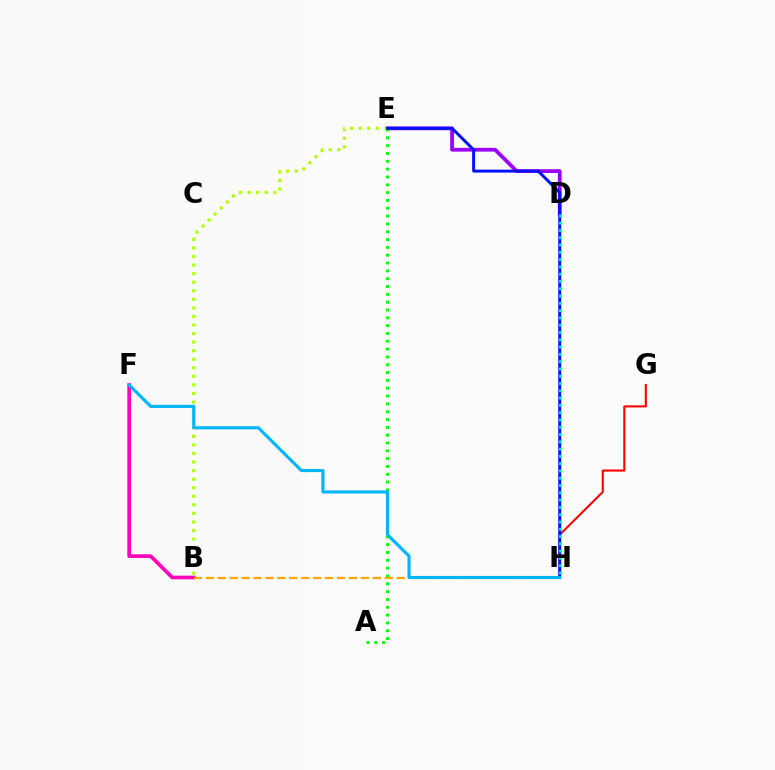{('G', 'H'): [{'color': '#ff0000', 'line_style': 'solid', 'thickness': 1.5}], ('D', 'E'): [{'color': '#9b00ff', 'line_style': 'solid', 'thickness': 2.72}], ('B', 'F'): [{'color': '#ff00bd', 'line_style': 'solid', 'thickness': 2.64}], ('B', 'E'): [{'color': '#b3ff00', 'line_style': 'dotted', 'thickness': 2.33}], ('A', 'E'): [{'color': '#08ff00', 'line_style': 'dotted', 'thickness': 2.13}], ('B', 'H'): [{'color': '#ffa500', 'line_style': 'dashed', 'thickness': 1.62}], ('E', 'H'): [{'color': '#0010ff', 'line_style': 'solid', 'thickness': 2.12}], ('F', 'H'): [{'color': '#00b5ff', 'line_style': 'solid', 'thickness': 2.25}], ('D', 'H'): [{'color': '#00ff9d', 'line_style': 'dotted', 'thickness': 1.98}]}